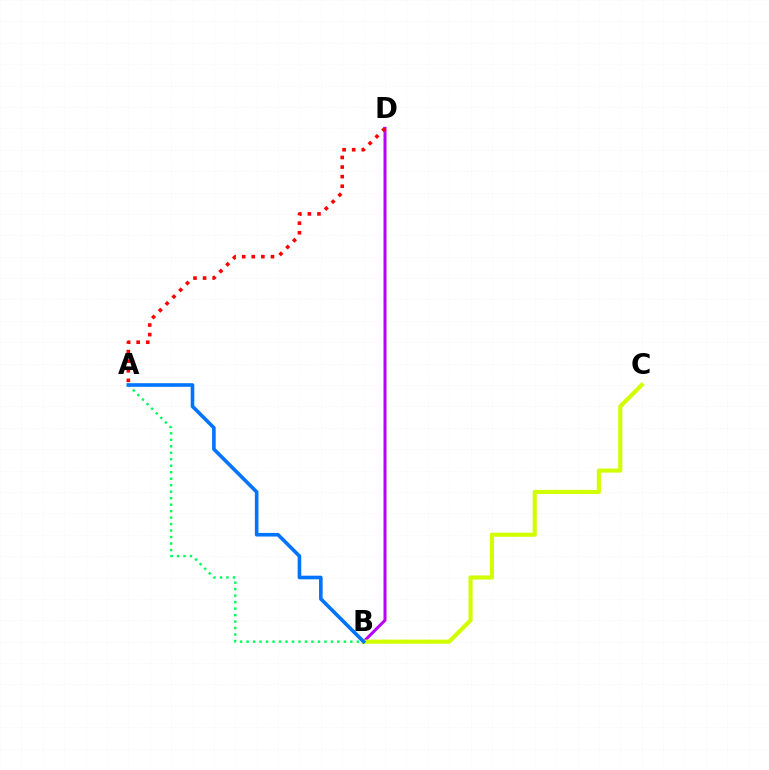{('B', 'D'): [{'color': '#b900ff', 'line_style': 'solid', 'thickness': 2.17}], ('A', 'B'): [{'color': '#00ff5c', 'line_style': 'dotted', 'thickness': 1.76}, {'color': '#0074ff', 'line_style': 'solid', 'thickness': 2.6}], ('B', 'C'): [{'color': '#d1ff00', 'line_style': 'solid', 'thickness': 2.98}], ('A', 'D'): [{'color': '#ff0000', 'line_style': 'dotted', 'thickness': 2.61}]}